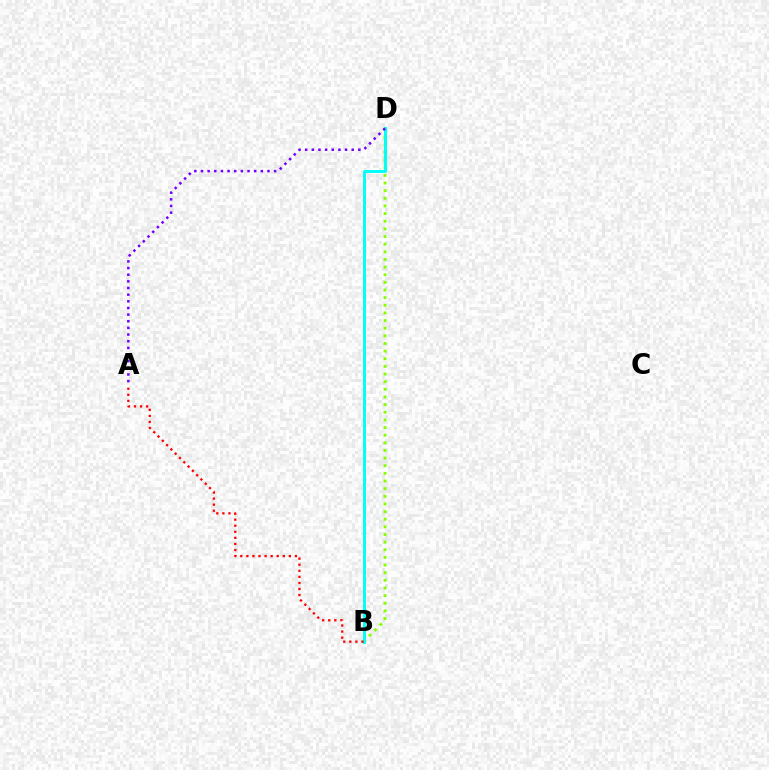{('B', 'D'): [{'color': '#84ff00', 'line_style': 'dotted', 'thickness': 2.08}, {'color': '#00fff6', 'line_style': 'solid', 'thickness': 2.11}], ('A', 'D'): [{'color': '#7200ff', 'line_style': 'dotted', 'thickness': 1.81}], ('A', 'B'): [{'color': '#ff0000', 'line_style': 'dotted', 'thickness': 1.65}]}